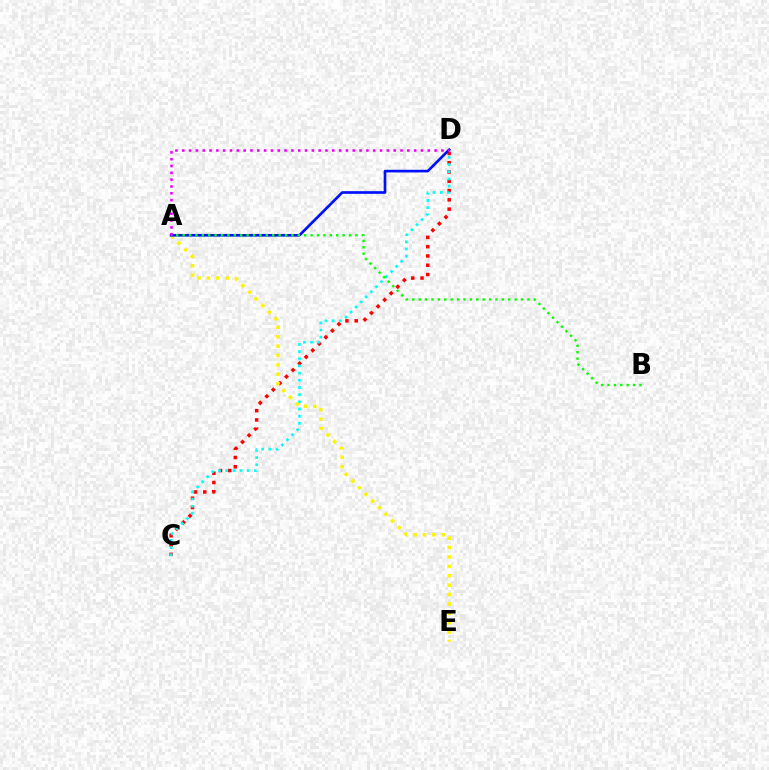{('C', 'D'): [{'color': '#ff0000', 'line_style': 'dotted', 'thickness': 2.52}, {'color': '#00fff6', 'line_style': 'dotted', 'thickness': 1.95}], ('A', 'E'): [{'color': '#fcf500', 'line_style': 'dotted', 'thickness': 2.55}], ('A', 'D'): [{'color': '#0010ff', 'line_style': 'solid', 'thickness': 1.92}, {'color': '#ee00ff', 'line_style': 'dotted', 'thickness': 1.85}], ('A', 'B'): [{'color': '#08ff00', 'line_style': 'dotted', 'thickness': 1.74}]}